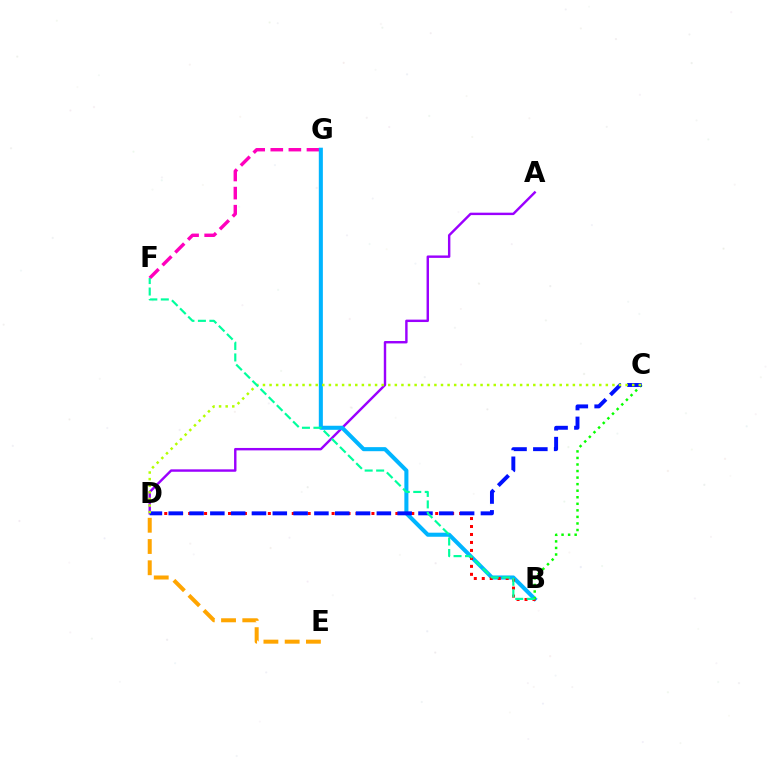{('F', 'G'): [{'color': '#ff00bd', 'line_style': 'dashed', 'thickness': 2.46}], ('A', 'D'): [{'color': '#9b00ff', 'line_style': 'solid', 'thickness': 1.74}], ('B', 'G'): [{'color': '#00b5ff', 'line_style': 'solid', 'thickness': 2.92}], ('B', 'D'): [{'color': '#ff0000', 'line_style': 'dotted', 'thickness': 2.17}], ('B', 'C'): [{'color': '#08ff00', 'line_style': 'dotted', 'thickness': 1.78}], ('D', 'E'): [{'color': '#ffa500', 'line_style': 'dashed', 'thickness': 2.89}], ('C', 'D'): [{'color': '#0010ff', 'line_style': 'dashed', 'thickness': 2.83}, {'color': '#b3ff00', 'line_style': 'dotted', 'thickness': 1.79}], ('B', 'F'): [{'color': '#00ff9d', 'line_style': 'dashed', 'thickness': 1.56}]}